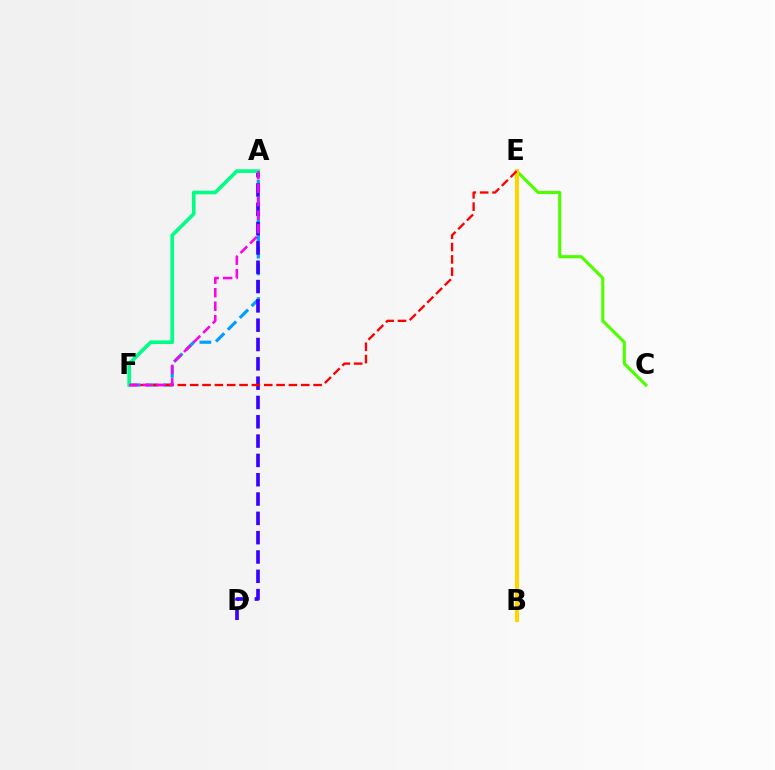{('A', 'F'): [{'color': '#009eff', 'line_style': 'dashed', 'thickness': 2.28}, {'color': '#00ff86', 'line_style': 'solid', 'thickness': 2.63}, {'color': '#ff00ed', 'line_style': 'dashed', 'thickness': 1.83}], ('C', 'E'): [{'color': '#4fff00', 'line_style': 'solid', 'thickness': 2.25}], ('B', 'E'): [{'color': '#ffd500', 'line_style': 'solid', 'thickness': 2.93}], ('A', 'D'): [{'color': '#3700ff', 'line_style': 'dashed', 'thickness': 2.62}], ('E', 'F'): [{'color': '#ff0000', 'line_style': 'dashed', 'thickness': 1.68}]}